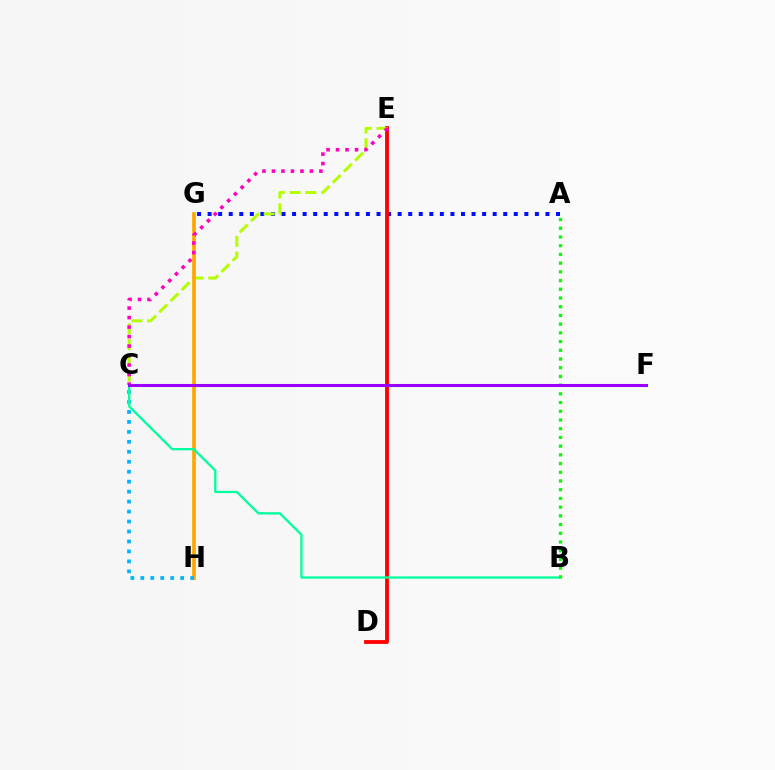{('A', 'G'): [{'color': '#0010ff', 'line_style': 'dotted', 'thickness': 2.87}], ('D', 'E'): [{'color': '#ff0000', 'line_style': 'solid', 'thickness': 2.75}], ('C', 'E'): [{'color': '#b3ff00', 'line_style': 'dashed', 'thickness': 2.14}, {'color': '#ff00bd', 'line_style': 'dotted', 'thickness': 2.58}], ('G', 'H'): [{'color': '#ffa500', 'line_style': 'solid', 'thickness': 2.64}], ('C', 'H'): [{'color': '#00b5ff', 'line_style': 'dotted', 'thickness': 2.71}], ('B', 'C'): [{'color': '#00ff9d', 'line_style': 'solid', 'thickness': 1.66}], ('A', 'B'): [{'color': '#08ff00', 'line_style': 'dotted', 'thickness': 2.37}], ('C', 'F'): [{'color': '#9b00ff', 'line_style': 'solid', 'thickness': 2.19}]}